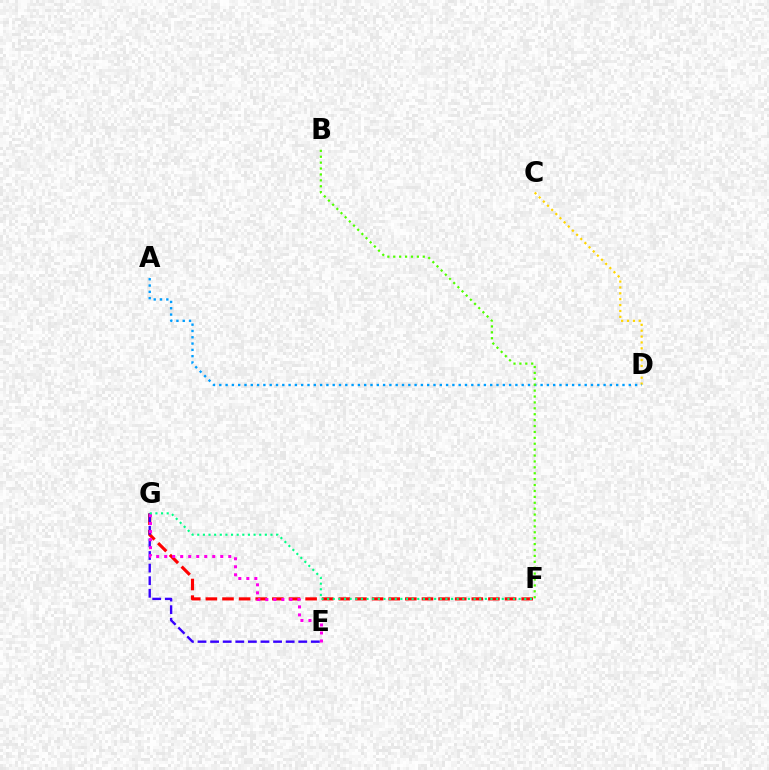{('C', 'D'): [{'color': '#ffd500', 'line_style': 'dotted', 'thickness': 1.6}], ('F', 'G'): [{'color': '#ff0000', 'line_style': 'dashed', 'thickness': 2.26}, {'color': '#00ff86', 'line_style': 'dotted', 'thickness': 1.53}], ('E', 'G'): [{'color': '#3700ff', 'line_style': 'dashed', 'thickness': 1.71}, {'color': '#ff00ed', 'line_style': 'dotted', 'thickness': 2.18}], ('A', 'D'): [{'color': '#009eff', 'line_style': 'dotted', 'thickness': 1.71}], ('B', 'F'): [{'color': '#4fff00', 'line_style': 'dotted', 'thickness': 1.6}]}